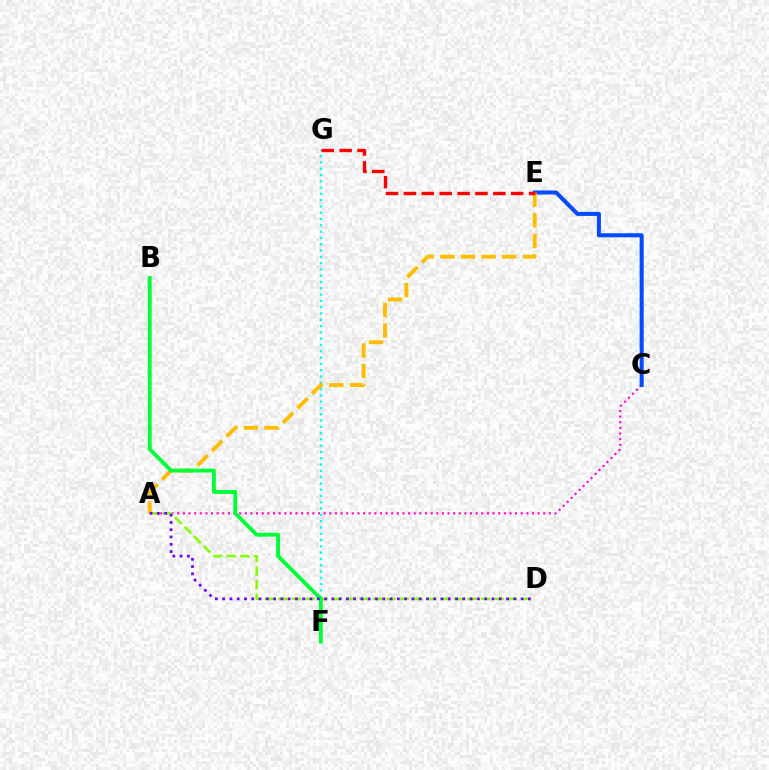{('A', 'C'): [{'color': '#ff00cf', 'line_style': 'dotted', 'thickness': 1.53}], ('C', 'E'): [{'color': '#004bff', 'line_style': 'solid', 'thickness': 2.9}], ('F', 'G'): [{'color': '#00fff6', 'line_style': 'dotted', 'thickness': 1.71}], ('A', 'D'): [{'color': '#84ff00', 'line_style': 'dashed', 'thickness': 1.83}, {'color': '#7200ff', 'line_style': 'dotted', 'thickness': 1.98}], ('A', 'E'): [{'color': '#ffbd00', 'line_style': 'dashed', 'thickness': 2.8}], ('B', 'F'): [{'color': '#00ff39', 'line_style': 'solid', 'thickness': 2.8}], ('E', 'G'): [{'color': '#ff0000', 'line_style': 'dashed', 'thickness': 2.43}]}